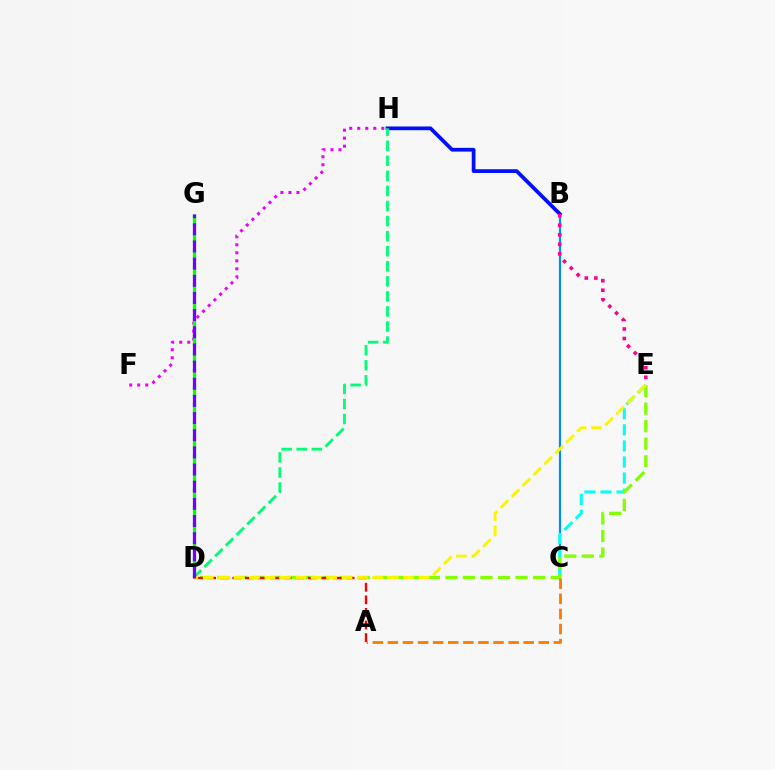{('F', 'H'): [{'color': '#ee00ff', 'line_style': 'dotted', 'thickness': 2.18}], ('B', 'C'): [{'color': '#008cff', 'line_style': 'solid', 'thickness': 1.58}], ('B', 'H'): [{'color': '#0010ff', 'line_style': 'solid', 'thickness': 2.7}], ('C', 'E'): [{'color': '#00fff6', 'line_style': 'dashed', 'thickness': 2.18}], ('D', 'H'): [{'color': '#00ff74', 'line_style': 'dashed', 'thickness': 2.05}], ('D', 'G'): [{'color': '#08ff00', 'line_style': 'dashed', 'thickness': 2.32}, {'color': '#7200ff', 'line_style': 'dashed', 'thickness': 2.33}], ('D', 'E'): [{'color': '#84ff00', 'line_style': 'dashed', 'thickness': 2.38}, {'color': '#fcf500', 'line_style': 'dashed', 'thickness': 2.09}], ('A', 'D'): [{'color': '#ff0000', 'line_style': 'dashed', 'thickness': 1.71}], ('B', 'E'): [{'color': '#ff0094', 'line_style': 'dotted', 'thickness': 2.59}], ('A', 'C'): [{'color': '#ff7c00', 'line_style': 'dashed', 'thickness': 2.05}]}